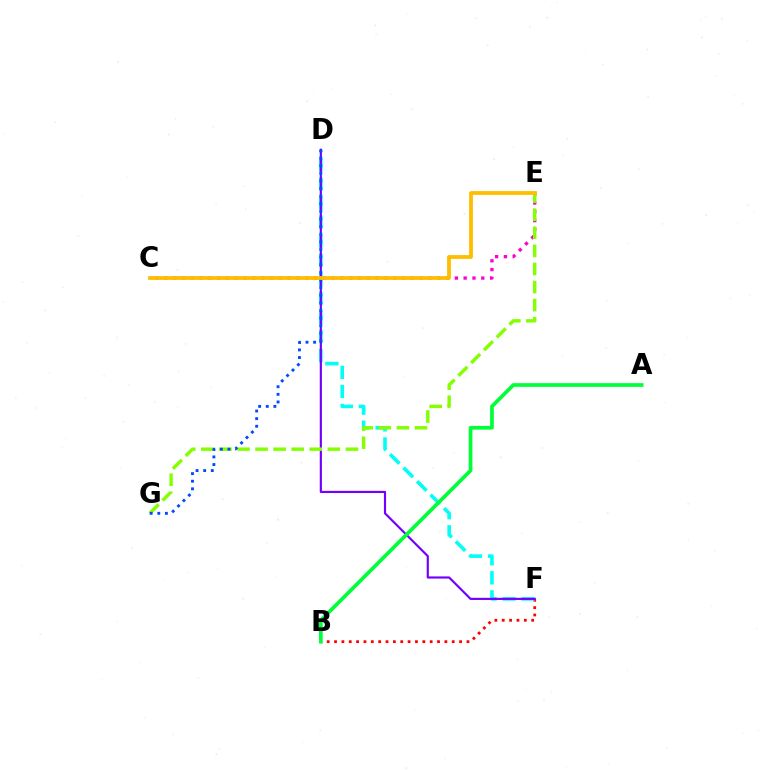{('C', 'E'): [{'color': '#ff00cf', 'line_style': 'dotted', 'thickness': 2.39}, {'color': '#ffbd00', 'line_style': 'solid', 'thickness': 2.72}], ('B', 'F'): [{'color': '#ff0000', 'line_style': 'dotted', 'thickness': 2.0}], ('D', 'F'): [{'color': '#00fff6', 'line_style': 'dashed', 'thickness': 2.59}, {'color': '#7200ff', 'line_style': 'solid', 'thickness': 1.56}], ('E', 'G'): [{'color': '#84ff00', 'line_style': 'dashed', 'thickness': 2.46}], ('D', 'G'): [{'color': '#004bff', 'line_style': 'dotted', 'thickness': 2.07}], ('A', 'B'): [{'color': '#00ff39', 'line_style': 'solid', 'thickness': 2.66}]}